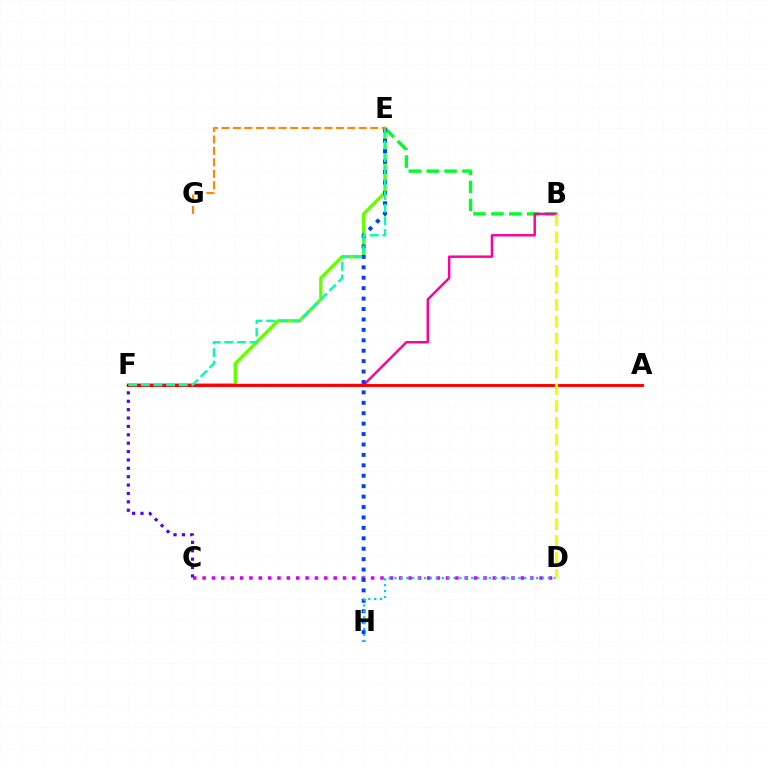{('B', 'E'): [{'color': '#00ff27', 'line_style': 'dashed', 'thickness': 2.43}], ('E', 'F'): [{'color': '#66ff00', 'line_style': 'solid', 'thickness': 2.42}, {'color': '#00ffaf', 'line_style': 'dashed', 'thickness': 1.72}], ('C', 'D'): [{'color': '#d600ff', 'line_style': 'dotted', 'thickness': 2.54}], ('B', 'F'): [{'color': '#ff00a0', 'line_style': 'solid', 'thickness': 1.76}], ('A', 'F'): [{'color': '#ff0000', 'line_style': 'solid', 'thickness': 2.11}], ('C', 'F'): [{'color': '#4f00ff', 'line_style': 'dotted', 'thickness': 2.28}], ('E', 'H'): [{'color': '#003fff', 'line_style': 'dotted', 'thickness': 2.83}], ('E', 'G'): [{'color': '#ff8800', 'line_style': 'dashed', 'thickness': 1.55}], ('D', 'H'): [{'color': '#00c7ff', 'line_style': 'dotted', 'thickness': 1.6}], ('B', 'D'): [{'color': '#eeff00', 'line_style': 'dashed', 'thickness': 2.29}]}